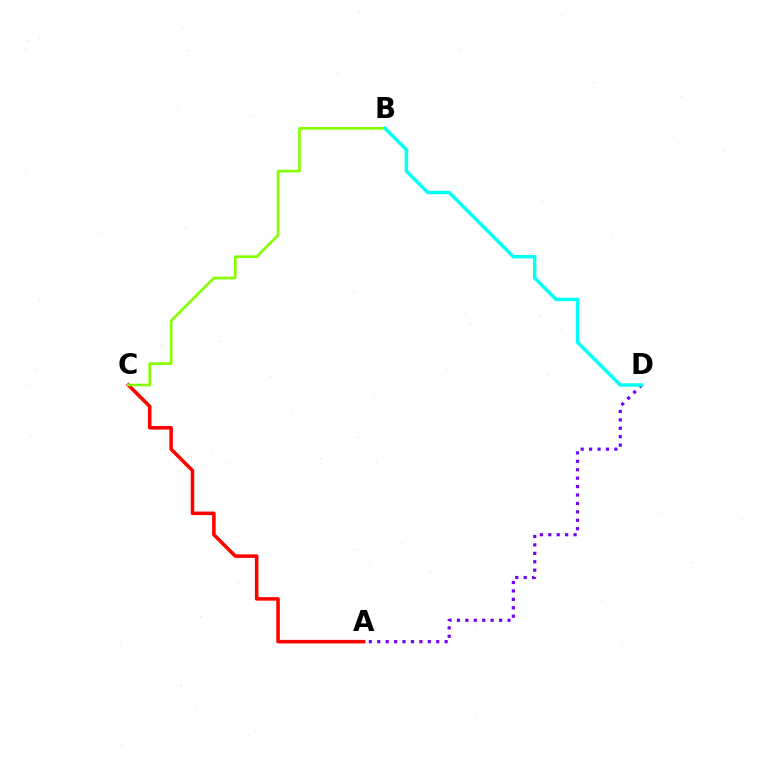{('A', 'C'): [{'color': '#ff0000', 'line_style': 'solid', 'thickness': 2.55}], ('A', 'D'): [{'color': '#7200ff', 'line_style': 'dotted', 'thickness': 2.29}], ('B', 'C'): [{'color': '#84ff00', 'line_style': 'solid', 'thickness': 1.9}], ('B', 'D'): [{'color': '#00fff6', 'line_style': 'solid', 'thickness': 2.47}]}